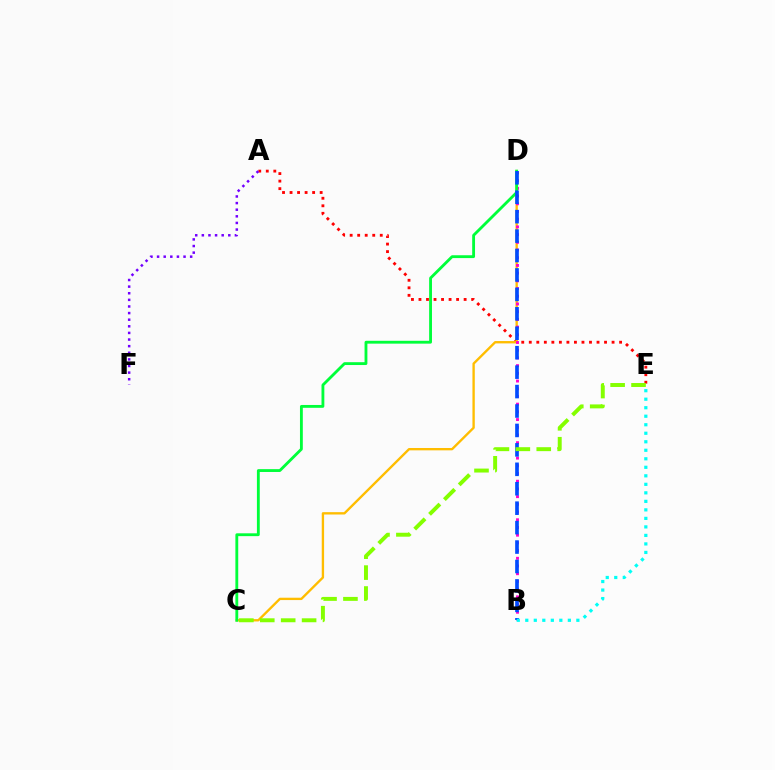{('A', 'E'): [{'color': '#ff0000', 'line_style': 'dotted', 'thickness': 2.04}], ('C', 'D'): [{'color': '#ffbd00', 'line_style': 'solid', 'thickness': 1.69}, {'color': '#00ff39', 'line_style': 'solid', 'thickness': 2.04}], ('B', 'D'): [{'color': '#ff00cf', 'line_style': 'dotted', 'thickness': 2.09}, {'color': '#004bff', 'line_style': 'dashed', 'thickness': 2.64}], ('B', 'E'): [{'color': '#00fff6', 'line_style': 'dotted', 'thickness': 2.31}], ('C', 'E'): [{'color': '#84ff00', 'line_style': 'dashed', 'thickness': 2.84}], ('A', 'F'): [{'color': '#7200ff', 'line_style': 'dotted', 'thickness': 1.8}]}